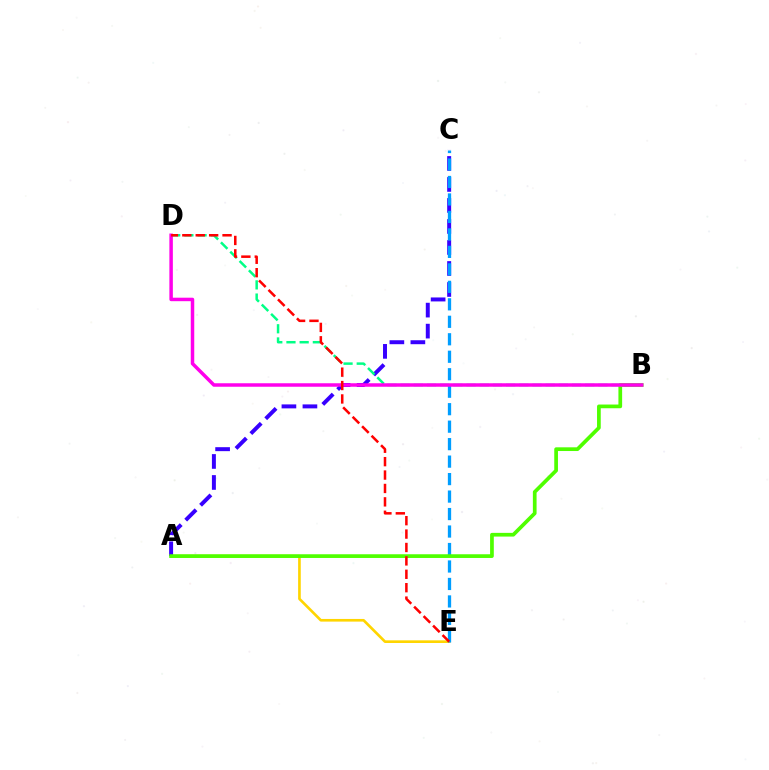{('A', 'E'): [{'color': '#ffd500', 'line_style': 'solid', 'thickness': 1.92}], ('A', 'C'): [{'color': '#3700ff', 'line_style': 'dashed', 'thickness': 2.85}], ('B', 'D'): [{'color': '#00ff86', 'line_style': 'dashed', 'thickness': 1.79}, {'color': '#ff00ed', 'line_style': 'solid', 'thickness': 2.51}], ('C', 'E'): [{'color': '#009eff', 'line_style': 'dashed', 'thickness': 2.37}], ('A', 'B'): [{'color': '#4fff00', 'line_style': 'solid', 'thickness': 2.67}], ('D', 'E'): [{'color': '#ff0000', 'line_style': 'dashed', 'thickness': 1.82}]}